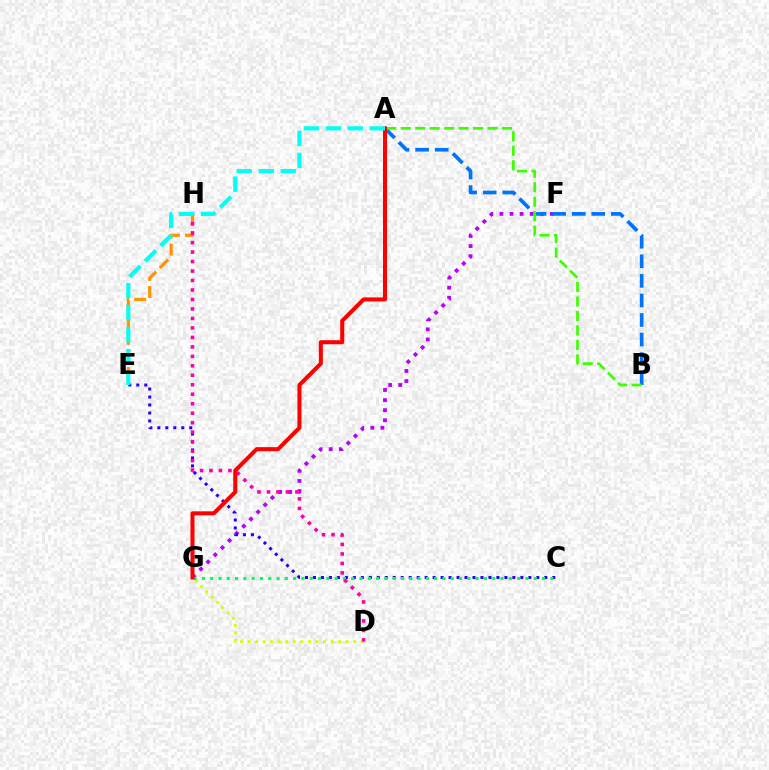{('E', 'H'): [{'color': '#ff9400', 'line_style': 'dashed', 'thickness': 2.32}], ('F', 'G'): [{'color': '#b900ff', 'line_style': 'dotted', 'thickness': 2.74}], ('D', 'G'): [{'color': '#d1ff00', 'line_style': 'dotted', 'thickness': 2.05}], ('C', 'E'): [{'color': '#2500ff', 'line_style': 'dotted', 'thickness': 2.17}], ('C', 'G'): [{'color': '#00ff5c', 'line_style': 'dotted', 'thickness': 2.25}], ('D', 'H'): [{'color': '#ff00ac', 'line_style': 'dotted', 'thickness': 2.58}], ('A', 'B'): [{'color': '#0074ff', 'line_style': 'dashed', 'thickness': 2.66}, {'color': '#3dff00', 'line_style': 'dashed', 'thickness': 1.96}], ('A', 'G'): [{'color': '#ff0000', 'line_style': 'solid', 'thickness': 2.91}], ('A', 'E'): [{'color': '#00fff6', 'line_style': 'dashed', 'thickness': 2.99}]}